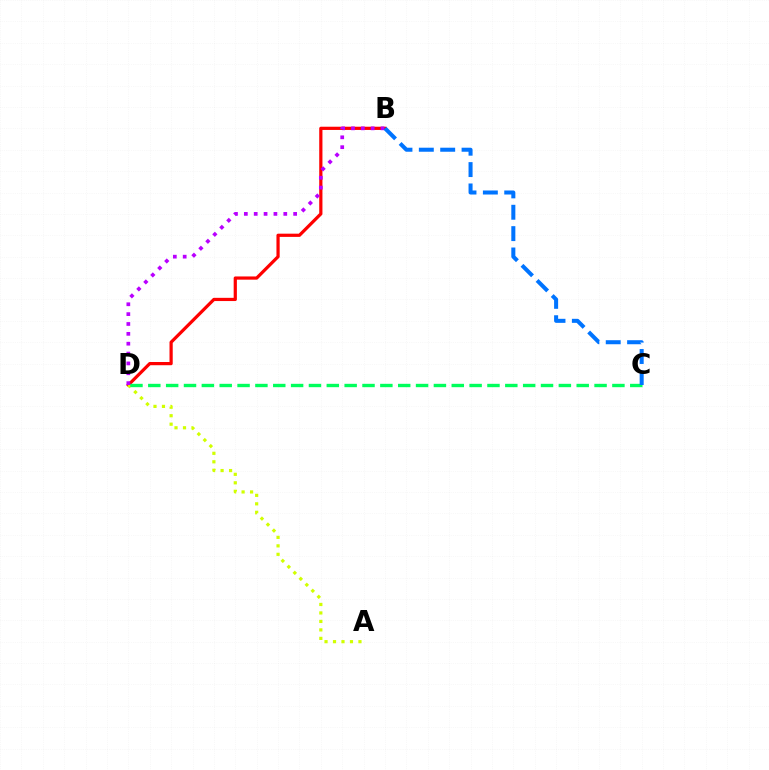{('B', 'D'): [{'color': '#ff0000', 'line_style': 'solid', 'thickness': 2.32}, {'color': '#b900ff', 'line_style': 'dotted', 'thickness': 2.68}], ('A', 'D'): [{'color': '#d1ff00', 'line_style': 'dotted', 'thickness': 2.3}], ('C', 'D'): [{'color': '#00ff5c', 'line_style': 'dashed', 'thickness': 2.42}], ('B', 'C'): [{'color': '#0074ff', 'line_style': 'dashed', 'thickness': 2.9}]}